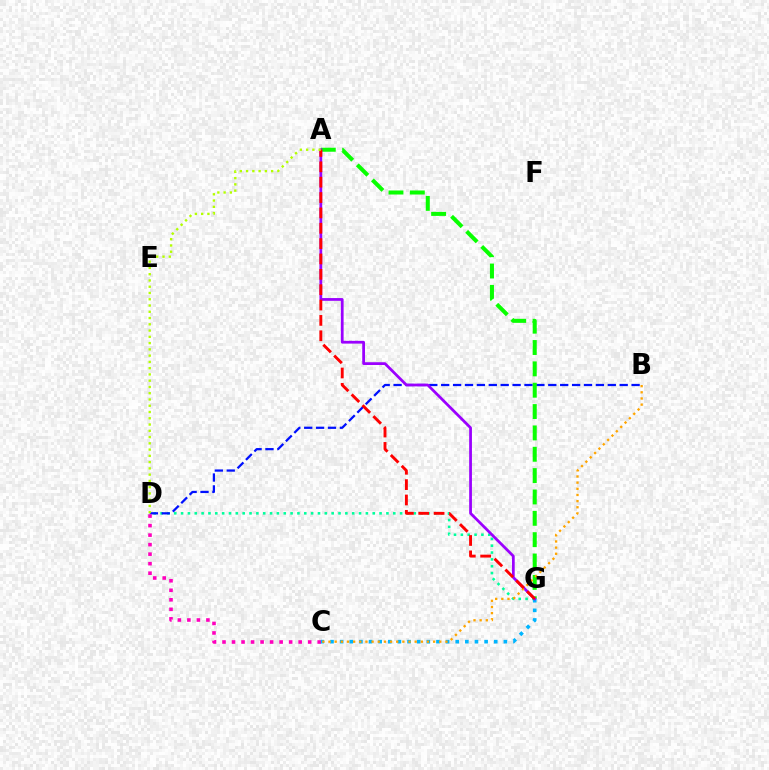{('D', 'G'): [{'color': '#00ff9d', 'line_style': 'dotted', 'thickness': 1.86}], ('B', 'D'): [{'color': '#0010ff', 'line_style': 'dashed', 'thickness': 1.62}], ('A', 'G'): [{'color': '#08ff00', 'line_style': 'dashed', 'thickness': 2.9}, {'color': '#9b00ff', 'line_style': 'solid', 'thickness': 1.98}, {'color': '#ff0000', 'line_style': 'dashed', 'thickness': 2.09}], ('C', 'D'): [{'color': '#ff00bd', 'line_style': 'dotted', 'thickness': 2.59}], ('C', 'G'): [{'color': '#00b5ff', 'line_style': 'dotted', 'thickness': 2.62}], ('B', 'C'): [{'color': '#ffa500', 'line_style': 'dotted', 'thickness': 1.67}], ('A', 'D'): [{'color': '#b3ff00', 'line_style': 'dotted', 'thickness': 1.7}]}